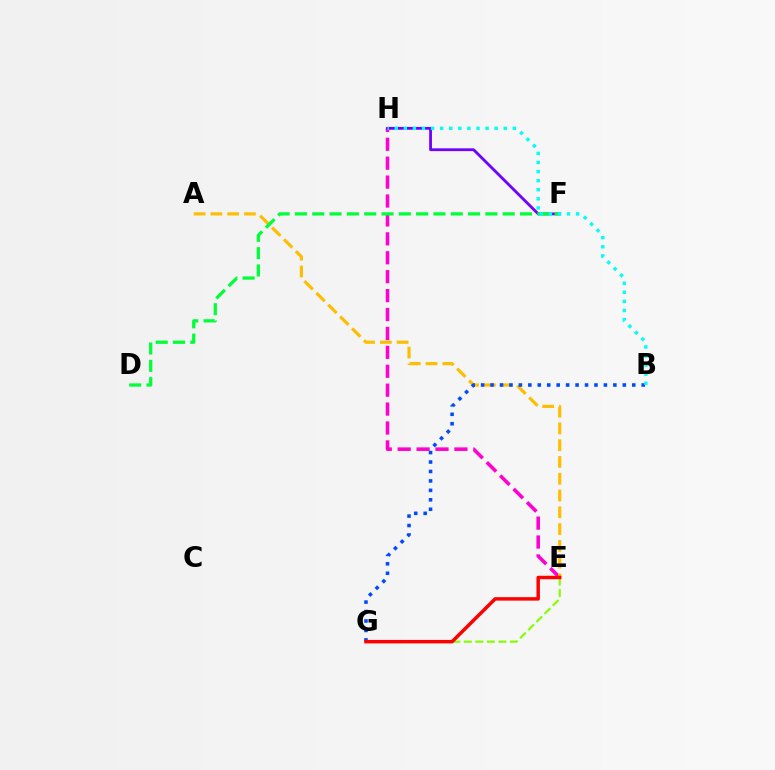{('E', 'H'): [{'color': '#ff00cf', 'line_style': 'dashed', 'thickness': 2.57}], ('F', 'H'): [{'color': '#7200ff', 'line_style': 'solid', 'thickness': 2.02}], ('A', 'E'): [{'color': '#ffbd00', 'line_style': 'dashed', 'thickness': 2.28}], ('B', 'G'): [{'color': '#004bff', 'line_style': 'dotted', 'thickness': 2.57}], ('E', 'G'): [{'color': '#84ff00', 'line_style': 'dashed', 'thickness': 1.57}, {'color': '#ff0000', 'line_style': 'solid', 'thickness': 2.49}], ('D', 'F'): [{'color': '#00ff39', 'line_style': 'dashed', 'thickness': 2.35}], ('B', 'H'): [{'color': '#00fff6', 'line_style': 'dotted', 'thickness': 2.47}]}